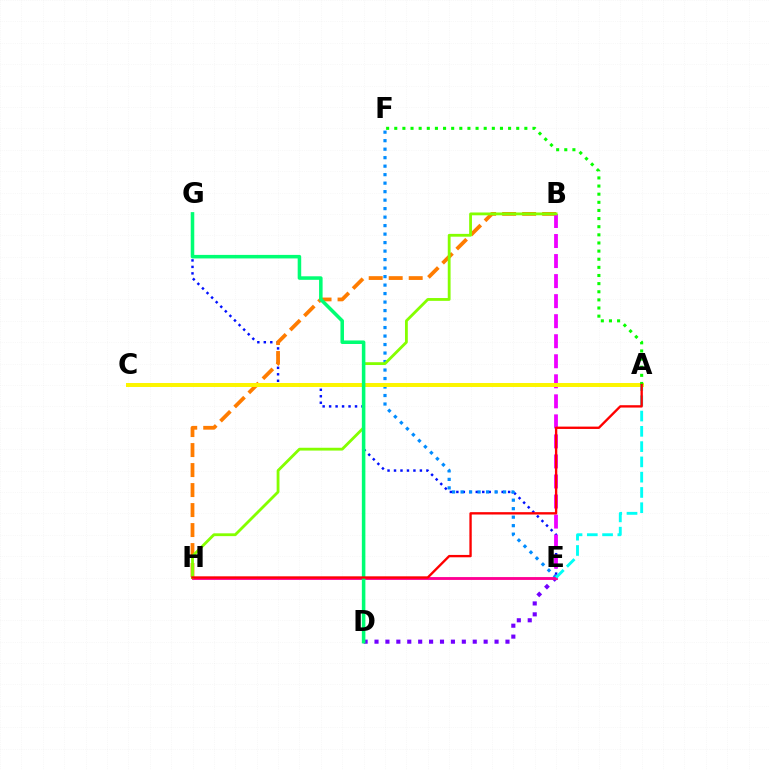{('E', 'G'): [{'color': '#0010ff', 'line_style': 'dotted', 'thickness': 1.76}], ('D', 'E'): [{'color': '#7200ff', 'line_style': 'dotted', 'thickness': 2.96}], ('B', 'H'): [{'color': '#ff7c00', 'line_style': 'dashed', 'thickness': 2.72}, {'color': '#84ff00', 'line_style': 'solid', 'thickness': 2.03}], ('B', 'E'): [{'color': '#ee00ff', 'line_style': 'dashed', 'thickness': 2.72}], ('E', 'F'): [{'color': '#008cff', 'line_style': 'dotted', 'thickness': 2.31}], ('A', 'C'): [{'color': '#fcf500', 'line_style': 'solid', 'thickness': 2.87}], ('A', 'F'): [{'color': '#08ff00', 'line_style': 'dotted', 'thickness': 2.21}], ('E', 'H'): [{'color': '#ff0094', 'line_style': 'solid', 'thickness': 2.06}], ('A', 'E'): [{'color': '#00fff6', 'line_style': 'dashed', 'thickness': 2.08}], ('D', 'G'): [{'color': '#00ff74', 'line_style': 'solid', 'thickness': 2.54}], ('A', 'H'): [{'color': '#ff0000', 'line_style': 'solid', 'thickness': 1.7}]}